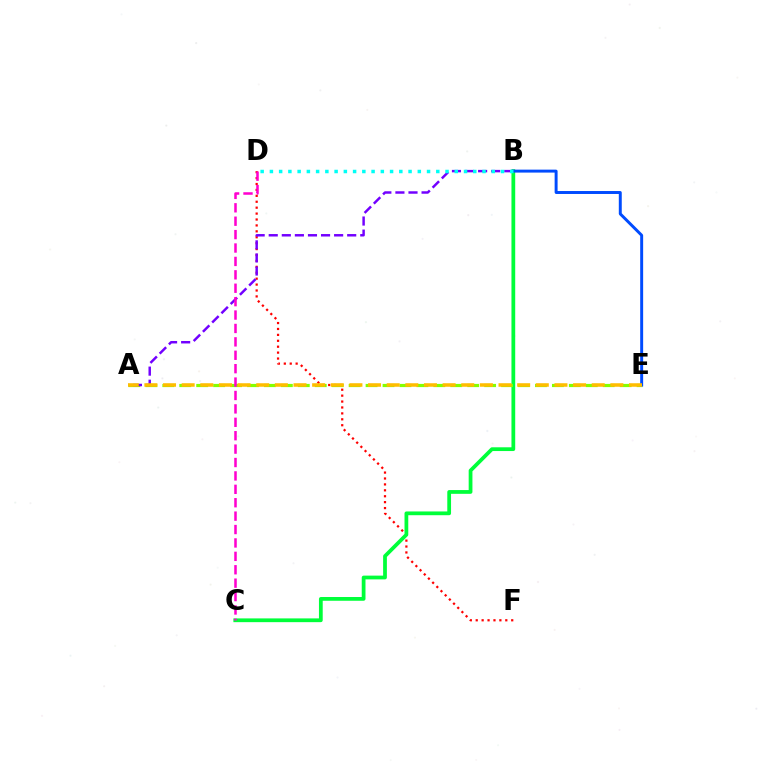{('D', 'F'): [{'color': '#ff0000', 'line_style': 'dotted', 'thickness': 1.61}], ('B', 'C'): [{'color': '#00ff39', 'line_style': 'solid', 'thickness': 2.71}], ('A', 'E'): [{'color': '#84ff00', 'line_style': 'dashed', 'thickness': 2.3}, {'color': '#ffbd00', 'line_style': 'dashed', 'thickness': 2.53}], ('A', 'B'): [{'color': '#7200ff', 'line_style': 'dashed', 'thickness': 1.78}], ('B', 'E'): [{'color': '#004bff', 'line_style': 'solid', 'thickness': 2.12}], ('C', 'D'): [{'color': '#ff00cf', 'line_style': 'dashed', 'thickness': 1.82}], ('B', 'D'): [{'color': '#00fff6', 'line_style': 'dotted', 'thickness': 2.51}]}